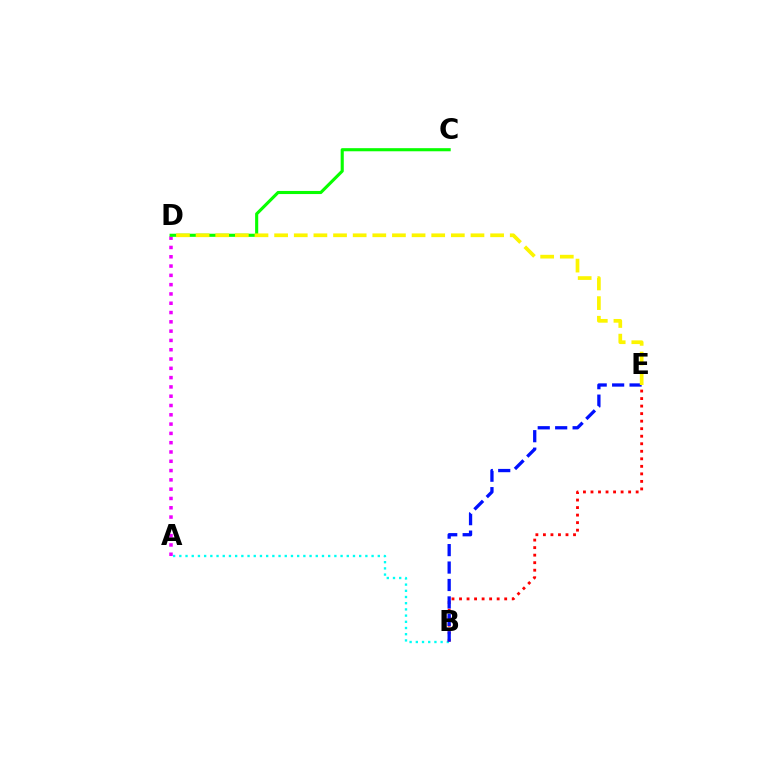{('A', 'D'): [{'color': '#ee00ff', 'line_style': 'dotted', 'thickness': 2.53}], ('A', 'B'): [{'color': '#00fff6', 'line_style': 'dotted', 'thickness': 1.69}], ('B', 'E'): [{'color': '#ff0000', 'line_style': 'dotted', 'thickness': 2.05}, {'color': '#0010ff', 'line_style': 'dashed', 'thickness': 2.37}], ('C', 'D'): [{'color': '#08ff00', 'line_style': 'solid', 'thickness': 2.24}], ('D', 'E'): [{'color': '#fcf500', 'line_style': 'dashed', 'thickness': 2.67}]}